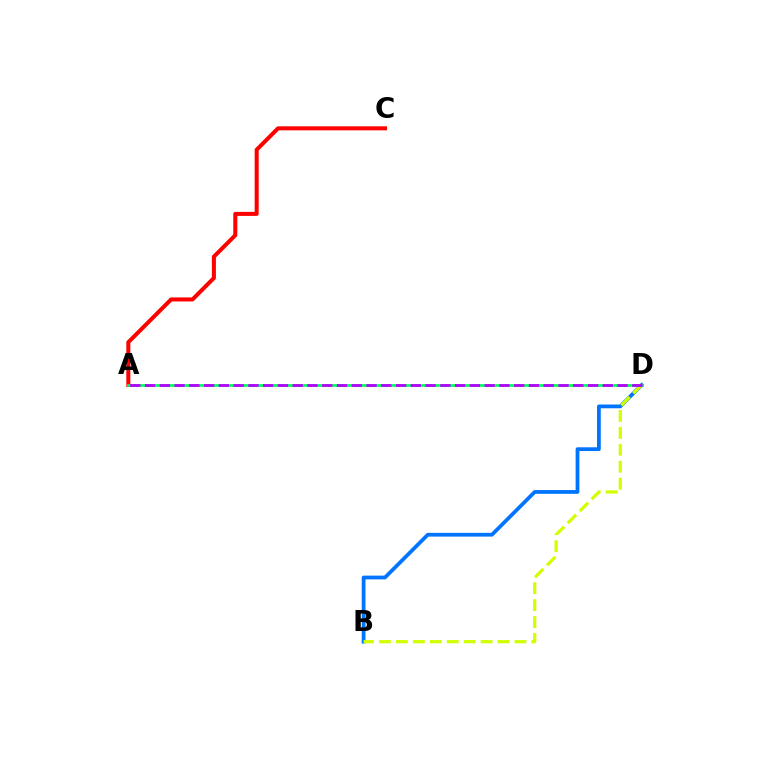{('B', 'D'): [{'color': '#0074ff', 'line_style': 'solid', 'thickness': 2.71}, {'color': '#d1ff00', 'line_style': 'dashed', 'thickness': 2.3}], ('A', 'C'): [{'color': '#ff0000', 'line_style': 'solid', 'thickness': 2.9}], ('A', 'D'): [{'color': '#00ff5c', 'line_style': 'solid', 'thickness': 1.97}, {'color': '#b900ff', 'line_style': 'dashed', 'thickness': 2.01}]}